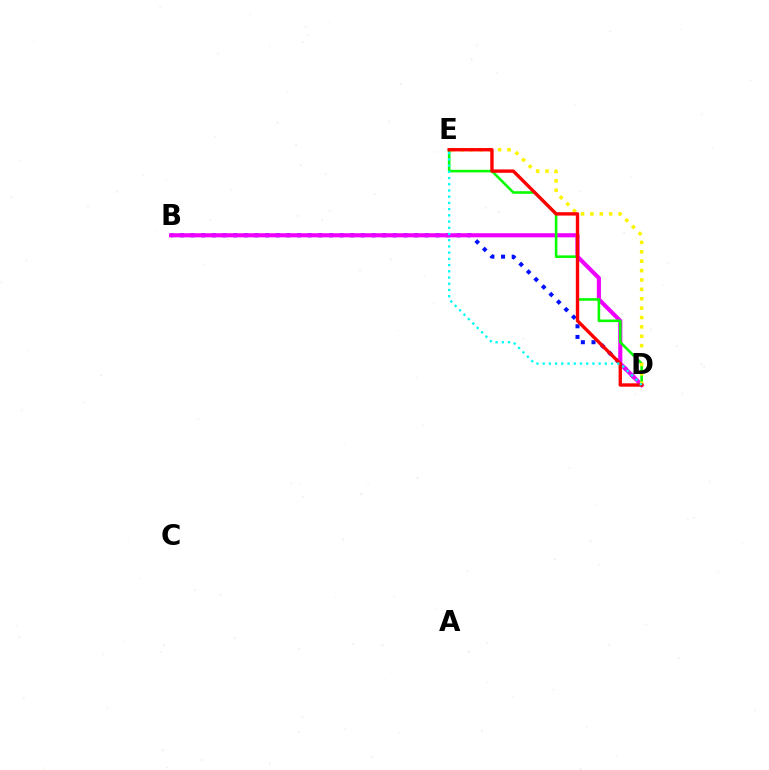{('B', 'D'): [{'color': '#0010ff', 'line_style': 'dotted', 'thickness': 2.89}, {'color': '#ee00ff', 'line_style': 'solid', 'thickness': 2.95}], ('D', 'E'): [{'color': '#08ff00', 'line_style': 'solid', 'thickness': 1.87}, {'color': '#fcf500', 'line_style': 'dotted', 'thickness': 2.55}, {'color': '#ff0000', 'line_style': 'solid', 'thickness': 2.43}, {'color': '#00fff6', 'line_style': 'dotted', 'thickness': 1.69}]}